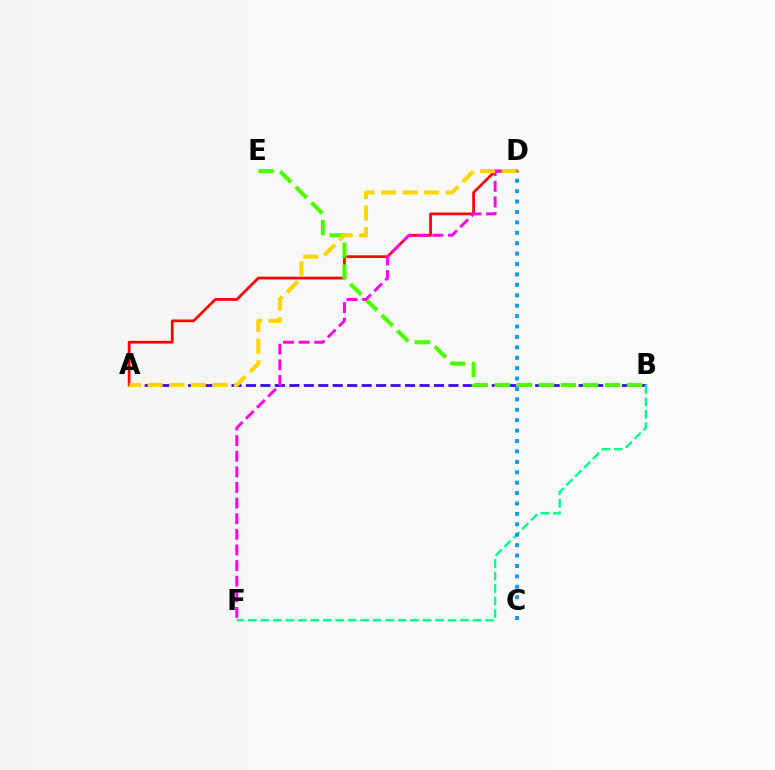{('A', 'B'): [{'color': '#3700ff', 'line_style': 'dashed', 'thickness': 1.96}], ('B', 'F'): [{'color': '#00ff86', 'line_style': 'dashed', 'thickness': 1.7}], ('A', 'D'): [{'color': '#ff0000', 'line_style': 'solid', 'thickness': 1.97}, {'color': '#ffd500', 'line_style': 'dashed', 'thickness': 2.93}], ('C', 'D'): [{'color': '#009eff', 'line_style': 'dotted', 'thickness': 2.83}], ('B', 'E'): [{'color': '#4fff00', 'line_style': 'dashed', 'thickness': 2.99}], ('D', 'F'): [{'color': '#ff00ed', 'line_style': 'dashed', 'thickness': 2.12}]}